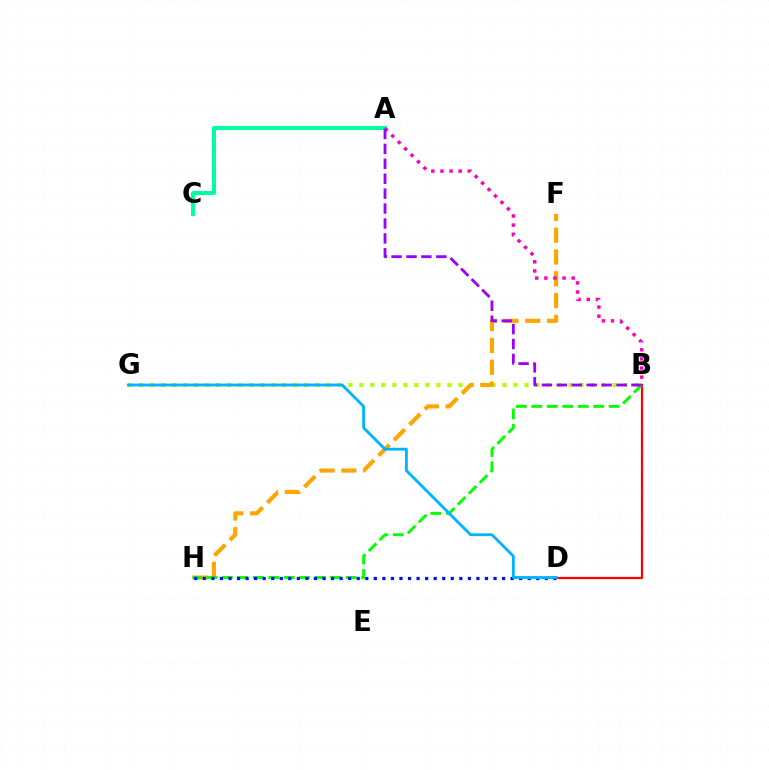{('B', 'D'): [{'color': '#ff0000', 'line_style': 'solid', 'thickness': 1.59}], ('B', 'G'): [{'color': '#b3ff00', 'line_style': 'dotted', 'thickness': 2.99}], ('F', 'H'): [{'color': '#ffa500', 'line_style': 'dashed', 'thickness': 2.96}], ('B', 'H'): [{'color': '#08ff00', 'line_style': 'dashed', 'thickness': 2.1}], ('A', 'C'): [{'color': '#00ff9d', 'line_style': 'solid', 'thickness': 2.9}], ('D', 'H'): [{'color': '#0010ff', 'line_style': 'dotted', 'thickness': 2.32}], ('A', 'B'): [{'color': '#ff00bd', 'line_style': 'dotted', 'thickness': 2.48}, {'color': '#9b00ff', 'line_style': 'dashed', 'thickness': 2.03}], ('D', 'G'): [{'color': '#00b5ff', 'line_style': 'solid', 'thickness': 2.05}]}